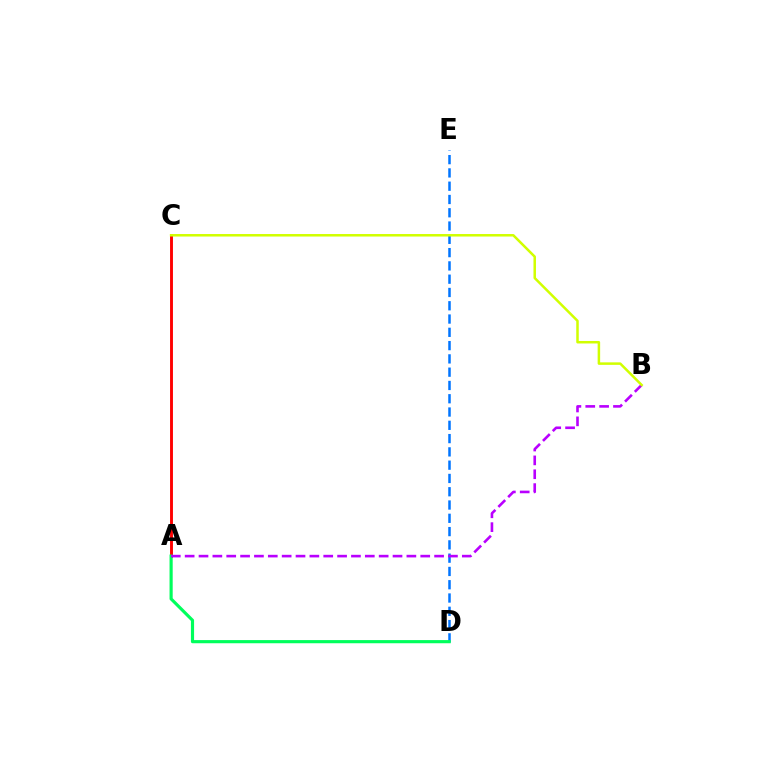{('D', 'E'): [{'color': '#0074ff', 'line_style': 'dashed', 'thickness': 1.8}], ('A', 'C'): [{'color': '#ff0000', 'line_style': 'solid', 'thickness': 2.08}], ('A', 'D'): [{'color': '#00ff5c', 'line_style': 'solid', 'thickness': 2.27}], ('A', 'B'): [{'color': '#b900ff', 'line_style': 'dashed', 'thickness': 1.88}], ('B', 'C'): [{'color': '#d1ff00', 'line_style': 'solid', 'thickness': 1.81}]}